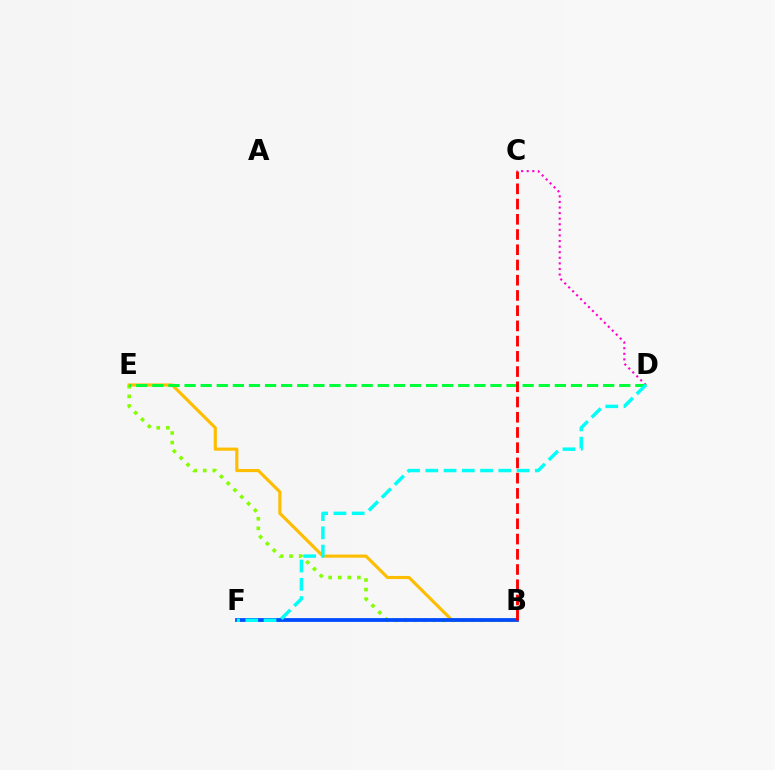{('B', 'F'): [{'color': '#7200ff', 'line_style': 'solid', 'thickness': 1.52}, {'color': '#004bff', 'line_style': 'solid', 'thickness': 2.71}], ('B', 'E'): [{'color': '#ffbd00', 'line_style': 'solid', 'thickness': 2.25}, {'color': '#84ff00', 'line_style': 'dotted', 'thickness': 2.6}], ('C', 'D'): [{'color': '#ff00cf', 'line_style': 'dotted', 'thickness': 1.52}], ('D', 'E'): [{'color': '#00ff39', 'line_style': 'dashed', 'thickness': 2.19}], ('D', 'F'): [{'color': '#00fff6', 'line_style': 'dashed', 'thickness': 2.48}], ('B', 'C'): [{'color': '#ff0000', 'line_style': 'dashed', 'thickness': 2.07}]}